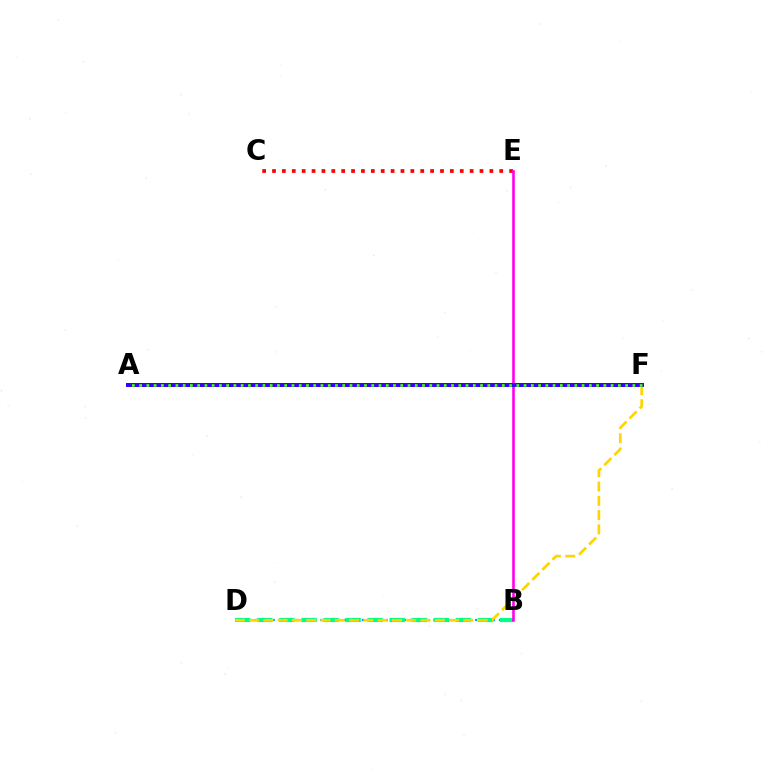{('B', 'D'): [{'color': '#009eff', 'line_style': 'dotted', 'thickness': 1.62}, {'color': '#00ff86', 'line_style': 'dashed', 'thickness': 3.0}], ('C', 'E'): [{'color': '#ff0000', 'line_style': 'dotted', 'thickness': 2.68}], ('D', 'F'): [{'color': '#ffd500', 'line_style': 'dashed', 'thickness': 1.94}], ('B', 'E'): [{'color': '#ff00ed', 'line_style': 'solid', 'thickness': 1.87}], ('A', 'F'): [{'color': '#3700ff', 'line_style': 'solid', 'thickness': 2.87}, {'color': '#4fff00', 'line_style': 'dotted', 'thickness': 1.97}]}